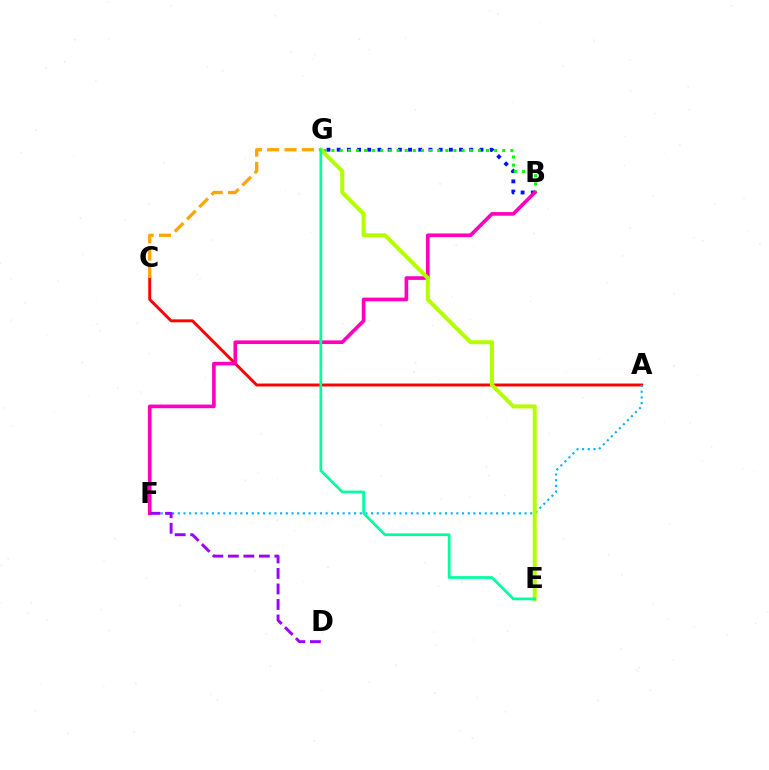{('A', 'C'): [{'color': '#ff0000', 'line_style': 'solid', 'thickness': 2.11}], ('A', 'F'): [{'color': '#00b5ff', 'line_style': 'dotted', 'thickness': 1.54}], ('B', 'G'): [{'color': '#0010ff', 'line_style': 'dotted', 'thickness': 2.77}, {'color': '#08ff00', 'line_style': 'dotted', 'thickness': 2.21}], ('B', 'F'): [{'color': '#ff00bd', 'line_style': 'solid', 'thickness': 2.63}], ('E', 'G'): [{'color': '#b3ff00', 'line_style': 'solid', 'thickness': 2.89}, {'color': '#00ff9d', 'line_style': 'solid', 'thickness': 1.96}], ('D', 'F'): [{'color': '#9b00ff', 'line_style': 'dashed', 'thickness': 2.11}], ('C', 'G'): [{'color': '#ffa500', 'line_style': 'dashed', 'thickness': 2.36}]}